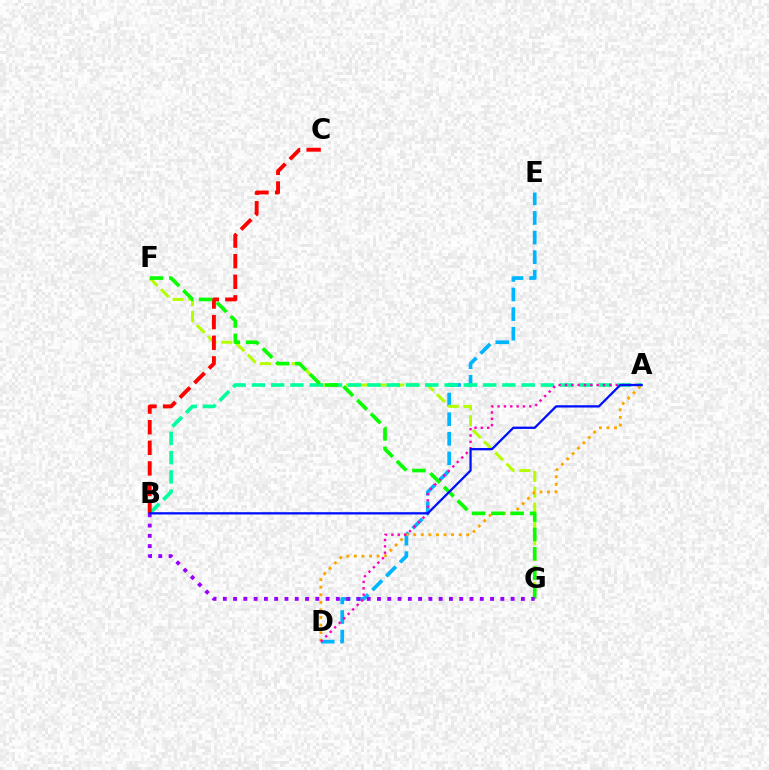{('D', 'E'): [{'color': '#00b5ff', 'line_style': 'dashed', 'thickness': 2.66}], ('F', 'G'): [{'color': '#b3ff00', 'line_style': 'dashed', 'thickness': 2.15}, {'color': '#08ff00', 'line_style': 'dashed', 'thickness': 2.63}], ('A', 'B'): [{'color': '#00ff9d', 'line_style': 'dashed', 'thickness': 2.62}, {'color': '#0010ff', 'line_style': 'solid', 'thickness': 1.65}], ('A', 'D'): [{'color': '#ffa500', 'line_style': 'dotted', 'thickness': 2.06}, {'color': '#ff00bd', 'line_style': 'dotted', 'thickness': 1.73}], ('B', 'C'): [{'color': '#ff0000', 'line_style': 'dashed', 'thickness': 2.8}], ('B', 'G'): [{'color': '#9b00ff', 'line_style': 'dotted', 'thickness': 2.79}]}